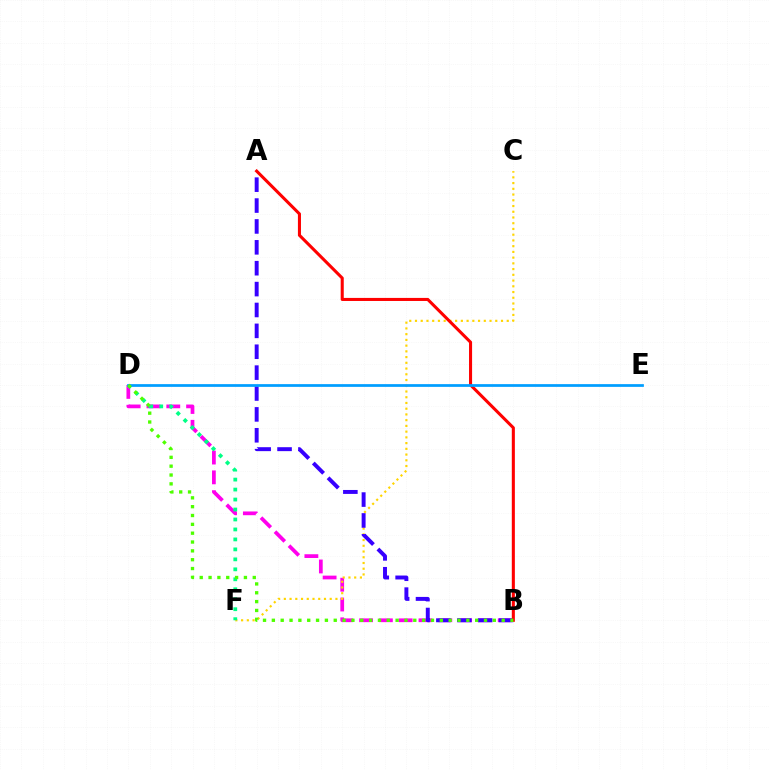{('B', 'D'): [{'color': '#ff00ed', 'line_style': 'dashed', 'thickness': 2.69}, {'color': '#4fff00', 'line_style': 'dotted', 'thickness': 2.4}], ('C', 'F'): [{'color': '#ffd500', 'line_style': 'dotted', 'thickness': 1.56}], ('A', 'B'): [{'color': '#3700ff', 'line_style': 'dashed', 'thickness': 2.84}, {'color': '#ff0000', 'line_style': 'solid', 'thickness': 2.21}], ('D', 'F'): [{'color': '#00ff86', 'line_style': 'dotted', 'thickness': 2.71}], ('D', 'E'): [{'color': '#009eff', 'line_style': 'solid', 'thickness': 1.97}]}